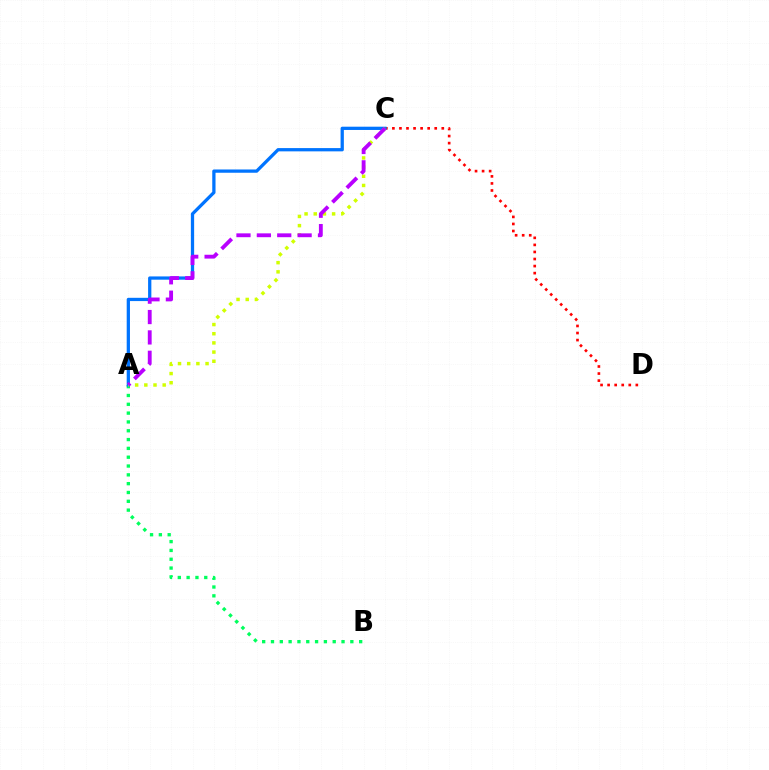{('A', 'B'): [{'color': '#00ff5c', 'line_style': 'dotted', 'thickness': 2.4}], ('C', 'D'): [{'color': '#ff0000', 'line_style': 'dotted', 'thickness': 1.92}], ('A', 'C'): [{'color': '#0074ff', 'line_style': 'solid', 'thickness': 2.35}, {'color': '#d1ff00', 'line_style': 'dotted', 'thickness': 2.49}, {'color': '#b900ff', 'line_style': 'dashed', 'thickness': 2.77}]}